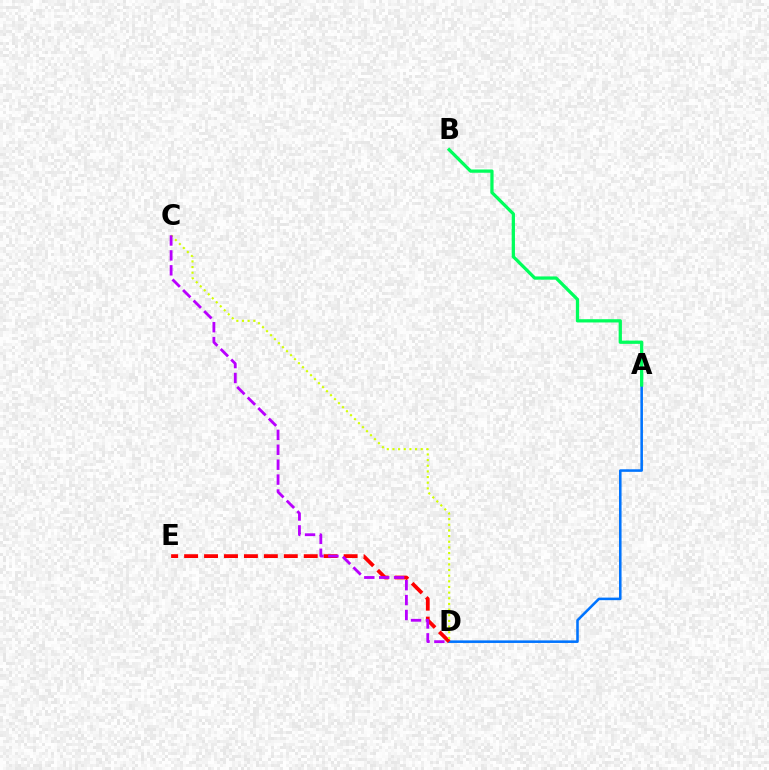{('A', 'D'): [{'color': '#0074ff', 'line_style': 'solid', 'thickness': 1.85}], ('A', 'B'): [{'color': '#00ff5c', 'line_style': 'solid', 'thickness': 2.35}], ('D', 'E'): [{'color': '#ff0000', 'line_style': 'dashed', 'thickness': 2.71}], ('C', 'D'): [{'color': '#d1ff00', 'line_style': 'dotted', 'thickness': 1.54}, {'color': '#b900ff', 'line_style': 'dashed', 'thickness': 2.03}]}